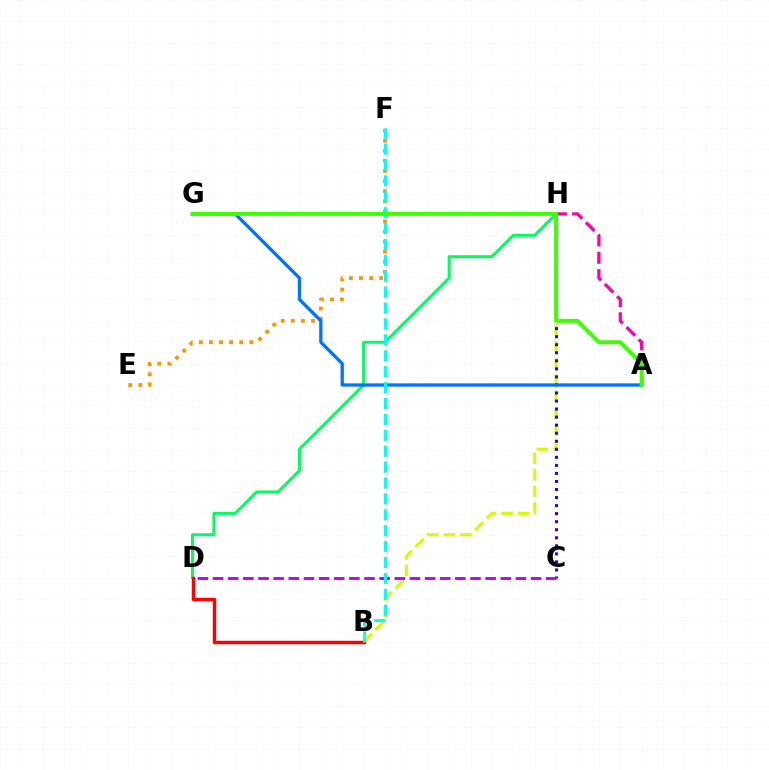{('B', 'H'): [{'color': '#d1ff00', 'line_style': 'dashed', 'thickness': 2.25}], ('D', 'H'): [{'color': '#00ff5c', 'line_style': 'solid', 'thickness': 2.16}], ('C', 'H'): [{'color': '#2500ff', 'line_style': 'dotted', 'thickness': 2.19}], ('B', 'D'): [{'color': '#ff0000', 'line_style': 'solid', 'thickness': 2.49}], ('E', 'F'): [{'color': '#ff9400', 'line_style': 'dotted', 'thickness': 2.74}], ('A', 'H'): [{'color': '#ff00ac', 'line_style': 'dashed', 'thickness': 2.36}], ('A', 'G'): [{'color': '#0074ff', 'line_style': 'solid', 'thickness': 2.37}, {'color': '#3dff00', 'line_style': 'solid', 'thickness': 2.85}], ('C', 'D'): [{'color': '#b900ff', 'line_style': 'dashed', 'thickness': 2.06}], ('B', 'F'): [{'color': '#00fff6', 'line_style': 'dashed', 'thickness': 2.16}]}